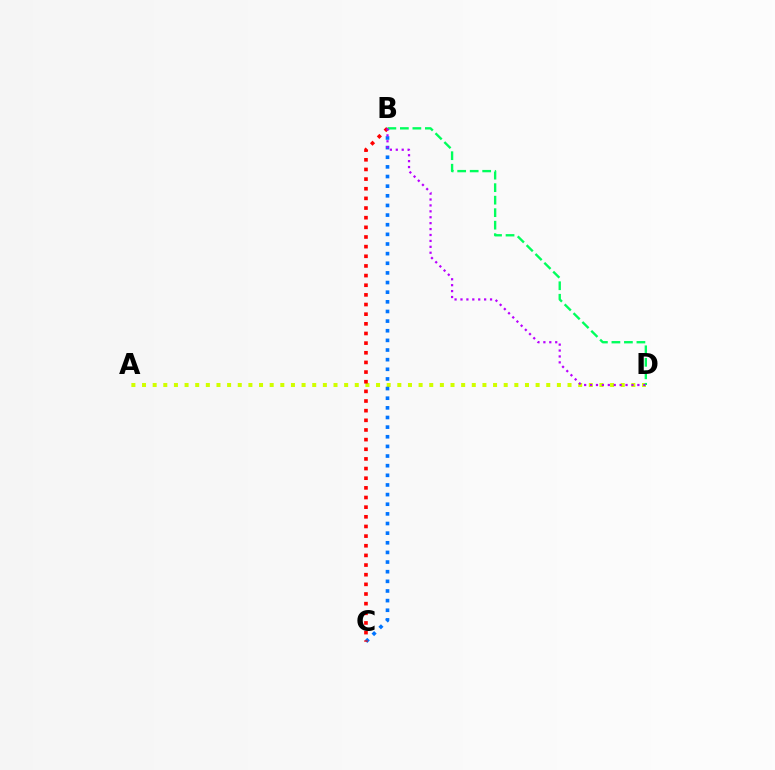{('A', 'D'): [{'color': '#d1ff00', 'line_style': 'dotted', 'thickness': 2.89}], ('B', 'C'): [{'color': '#0074ff', 'line_style': 'dotted', 'thickness': 2.62}, {'color': '#ff0000', 'line_style': 'dotted', 'thickness': 2.62}], ('B', 'D'): [{'color': '#00ff5c', 'line_style': 'dashed', 'thickness': 1.7}, {'color': '#b900ff', 'line_style': 'dotted', 'thickness': 1.61}]}